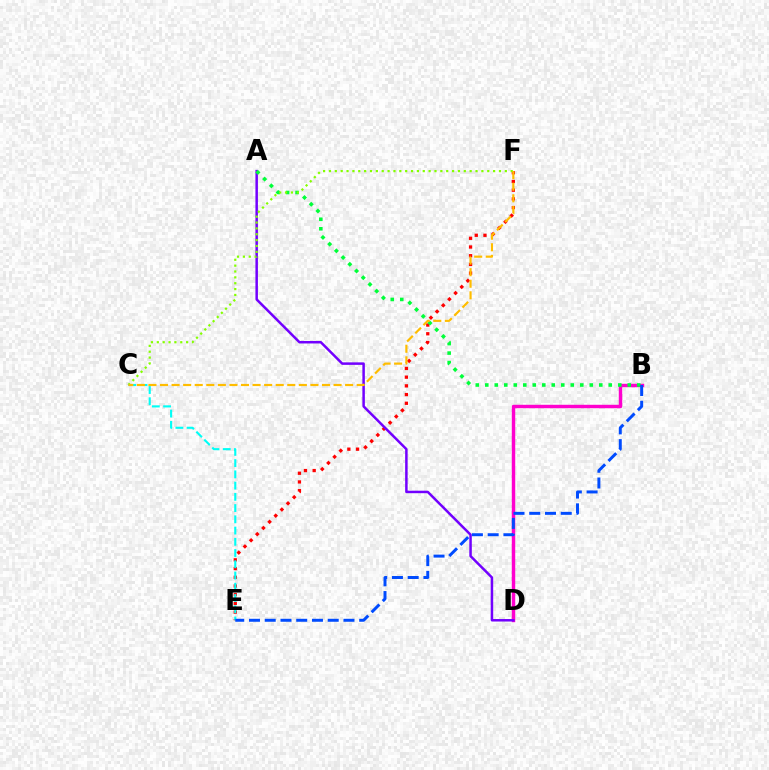{('B', 'D'): [{'color': '#ff00cf', 'line_style': 'solid', 'thickness': 2.48}], ('E', 'F'): [{'color': '#ff0000', 'line_style': 'dotted', 'thickness': 2.37}], ('A', 'D'): [{'color': '#7200ff', 'line_style': 'solid', 'thickness': 1.8}], ('A', 'B'): [{'color': '#00ff39', 'line_style': 'dotted', 'thickness': 2.58}], ('C', 'F'): [{'color': '#84ff00', 'line_style': 'dotted', 'thickness': 1.59}, {'color': '#ffbd00', 'line_style': 'dashed', 'thickness': 1.57}], ('C', 'E'): [{'color': '#00fff6', 'line_style': 'dashed', 'thickness': 1.53}], ('B', 'E'): [{'color': '#004bff', 'line_style': 'dashed', 'thickness': 2.14}]}